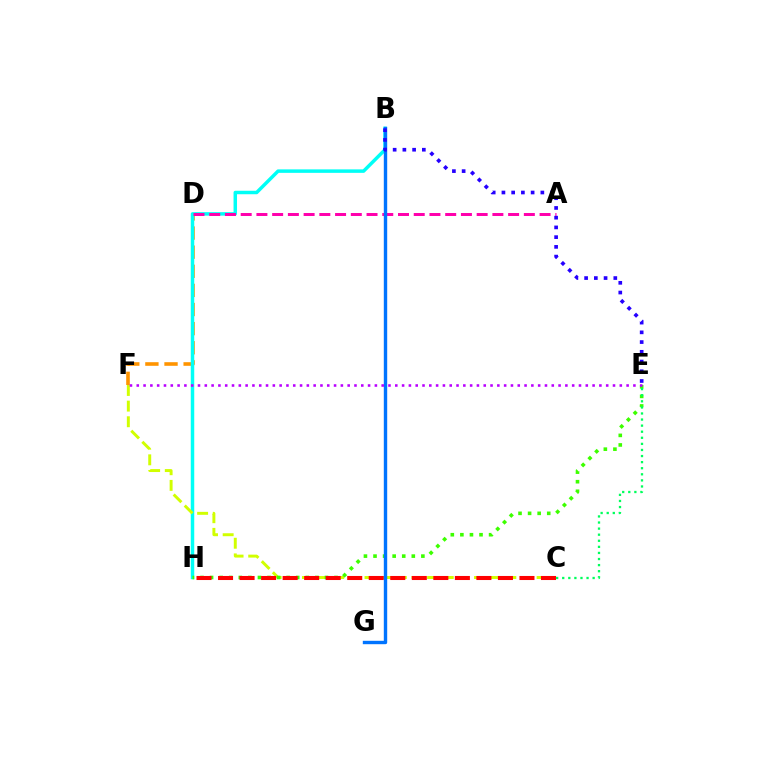{('D', 'F'): [{'color': '#ff9400', 'line_style': 'dashed', 'thickness': 2.6}], ('B', 'H'): [{'color': '#00fff6', 'line_style': 'solid', 'thickness': 2.51}], ('A', 'D'): [{'color': '#ff00ac', 'line_style': 'dashed', 'thickness': 2.14}], ('C', 'F'): [{'color': '#d1ff00', 'line_style': 'dashed', 'thickness': 2.13}], ('E', 'H'): [{'color': '#3dff00', 'line_style': 'dotted', 'thickness': 2.6}], ('C', 'H'): [{'color': '#ff0000', 'line_style': 'dashed', 'thickness': 2.92}], ('B', 'G'): [{'color': '#0074ff', 'line_style': 'solid', 'thickness': 2.44}], ('B', 'E'): [{'color': '#2500ff', 'line_style': 'dotted', 'thickness': 2.64}], ('E', 'F'): [{'color': '#b900ff', 'line_style': 'dotted', 'thickness': 1.85}], ('C', 'E'): [{'color': '#00ff5c', 'line_style': 'dotted', 'thickness': 1.65}]}